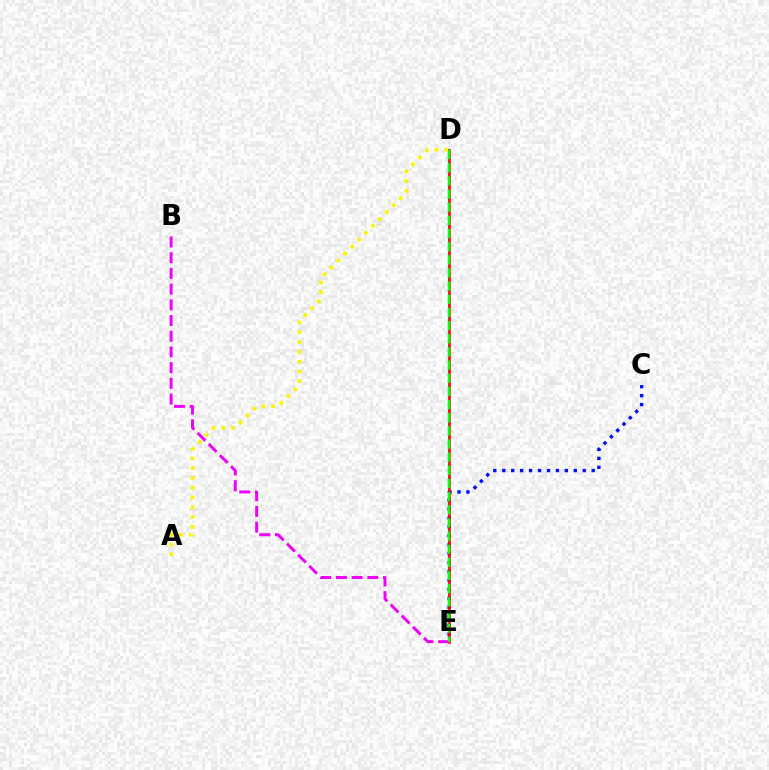{('D', 'E'): [{'color': '#00fff6', 'line_style': 'solid', 'thickness': 1.63}, {'color': '#ff0000', 'line_style': 'solid', 'thickness': 1.81}, {'color': '#08ff00', 'line_style': 'dashed', 'thickness': 1.79}], ('C', 'E'): [{'color': '#0010ff', 'line_style': 'dotted', 'thickness': 2.43}], ('B', 'E'): [{'color': '#ee00ff', 'line_style': 'dashed', 'thickness': 2.13}], ('A', 'D'): [{'color': '#fcf500', 'line_style': 'dotted', 'thickness': 2.66}]}